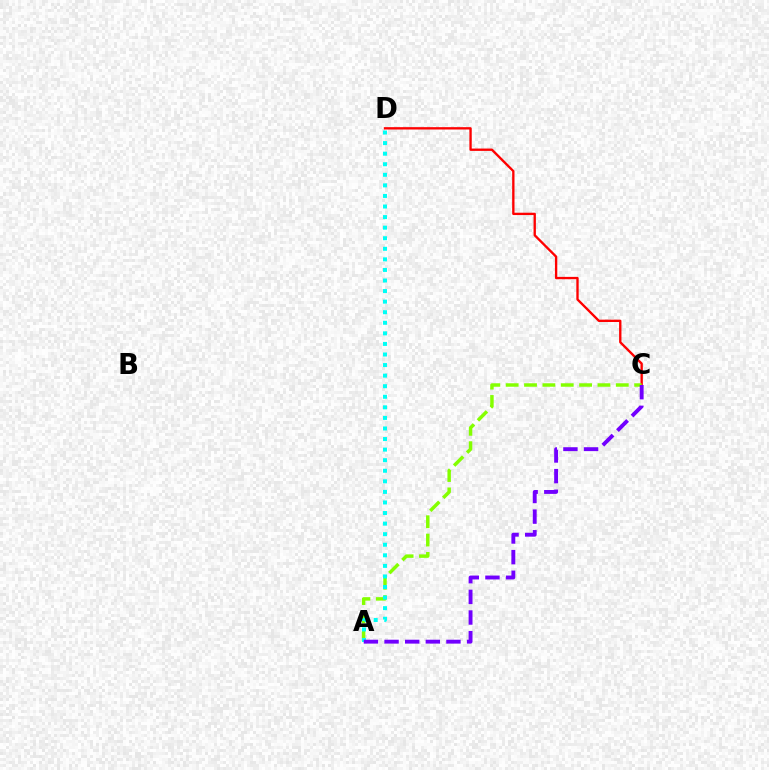{('C', 'D'): [{'color': '#ff0000', 'line_style': 'solid', 'thickness': 1.69}], ('A', 'C'): [{'color': '#84ff00', 'line_style': 'dashed', 'thickness': 2.49}, {'color': '#7200ff', 'line_style': 'dashed', 'thickness': 2.8}], ('A', 'D'): [{'color': '#00fff6', 'line_style': 'dotted', 'thickness': 2.87}]}